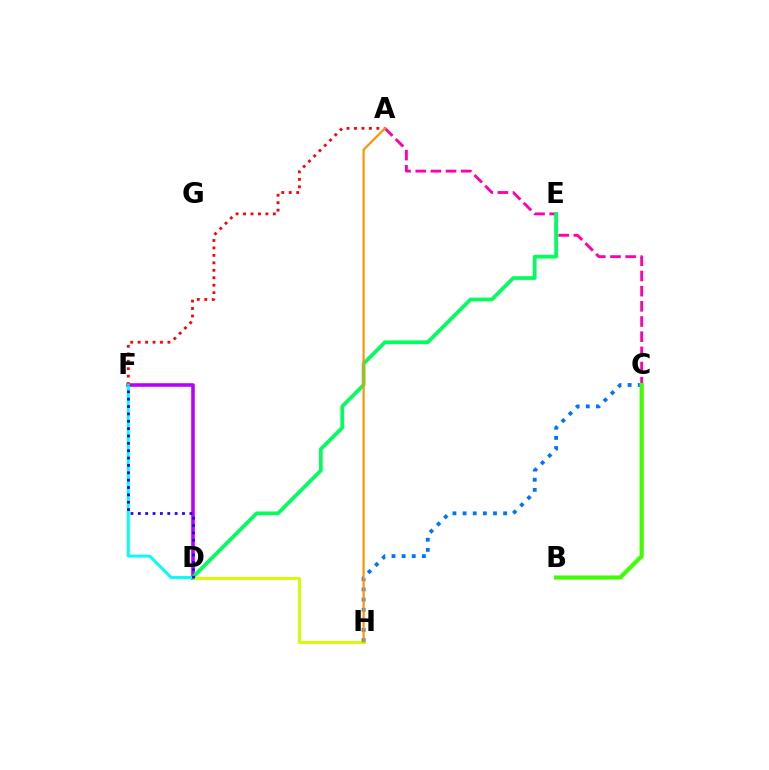{('D', 'F'): [{'color': '#b900ff', 'line_style': 'solid', 'thickness': 2.58}, {'color': '#00fff6', 'line_style': 'solid', 'thickness': 2.09}, {'color': '#2500ff', 'line_style': 'dotted', 'thickness': 2.0}], ('D', 'H'): [{'color': '#d1ff00', 'line_style': 'solid', 'thickness': 2.14}], ('A', 'C'): [{'color': '#ff00ac', 'line_style': 'dashed', 'thickness': 2.06}], ('D', 'E'): [{'color': '#00ff5c', 'line_style': 'solid', 'thickness': 2.68}], ('C', 'H'): [{'color': '#0074ff', 'line_style': 'dotted', 'thickness': 2.75}], ('A', 'F'): [{'color': '#ff0000', 'line_style': 'dotted', 'thickness': 2.02}], ('A', 'H'): [{'color': '#ff9400', 'line_style': 'solid', 'thickness': 1.58}], ('B', 'C'): [{'color': '#3dff00', 'line_style': 'solid', 'thickness': 2.97}]}